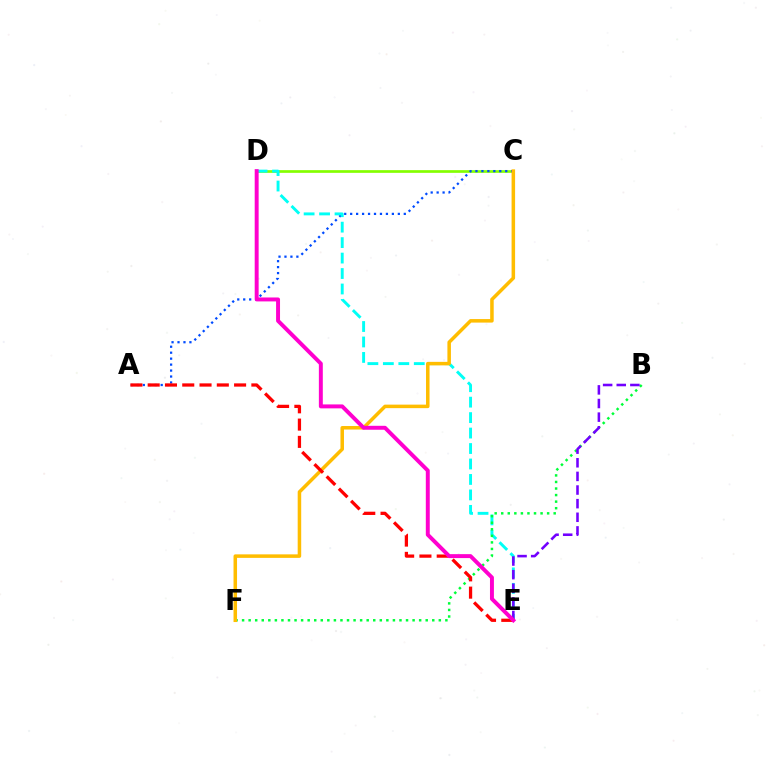{('C', 'D'): [{'color': '#84ff00', 'line_style': 'solid', 'thickness': 1.94}], ('A', 'C'): [{'color': '#004bff', 'line_style': 'dotted', 'thickness': 1.62}], ('D', 'E'): [{'color': '#00fff6', 'line_style': 'dashed', 'thickness': 2.1}, {'color': '#ff00cf', 'line_style': 'solid', 'thickness': 2.84}], ('B', 'F'): [{'color': '#00ff39', 'line_style': 'dotted', 'thickness': 1.78}], ('B', 'E'): [{'color': '#7200ff', 'line_style': 'dashed', 'thickness': 1.85}], ('C', 'F'): [{'color': '#ffbd00', 'line_style': 'solid', 'thickness': 2.53}], ('A', 'E'): [{'color': '#ff0000', 'line_style': 'dashed', 'thickness': 2.35}]}